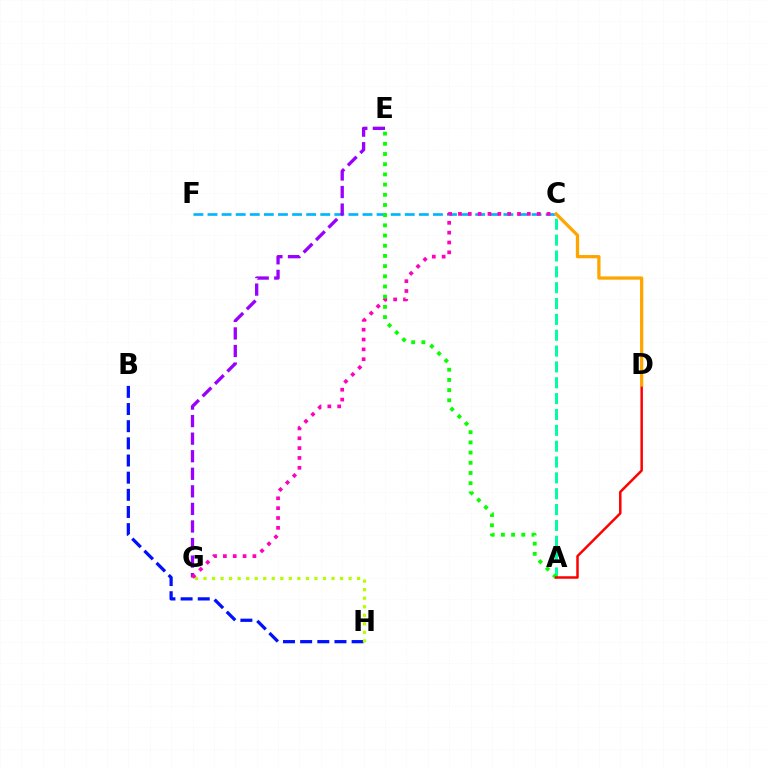{('C', 'F'): [{'color': '#00b5ff', 'line_style': 'dashed', 'thickness': 1.91}], ('B', 'H'): [{'color': '#0010ff', 'line_style': 'dashed', 'thickness': 2.33}], ('A', 'C'): [{'color': '#00ff9d', 'line_style': 'dashed', 'thickness': 2.15}], ('E', 'G'): [{'color': '#9b00ff', 'line_style': 'dashed', 'thickness': 2.39}], ('G', 'H'): [{'color': '#b3ff00', 'line_style': 'dotted', 'thickness': 2.32}], ('C', 'G'): [{'color': '#ff00bd', 'line_style': 'dotted', 'thickness': 2.67}], ('A', 'E'): [{'color': '#08ff00', 'line_style': 'dotted', 'thickness': 2.77}], ('A', 'D'): [{'color': '#ff0000', 'line_style': 'solid', 'thickness': 1.8}], ('C', 'D'): [{'color': '#ffa500', 'line_style': 'solid', 'thickness': 2.34}]}